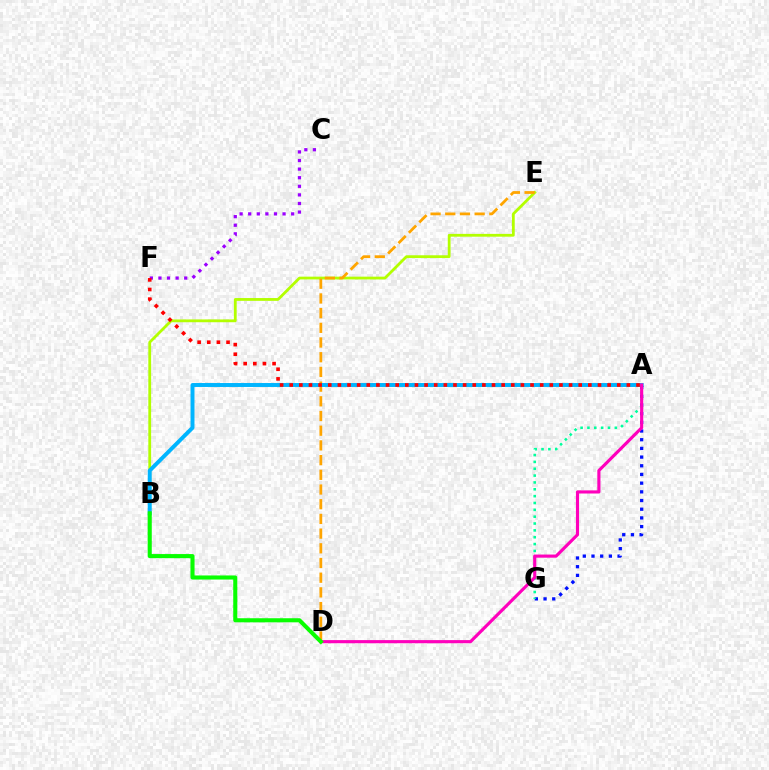{('B', 'E'): [{'color': '#b3ff00', 'line_style': 'solid', 'thickness': 2.01}], ('D', 'E'): [{'color': '#ffa500', 'line_style': 'dashed', 'thickness': 2.0}], ('A', 'B'): [{'color': '#00b5ff', 'line_style': 'solid', 'thickness': 2.84}], ('A', 'G'): [{'color': '#0010ff', 'line_style': 'dotted', 'thickness': 2.36}, {'color': '#00ff9d', 'line_style': 'dotted', 'thickness': 1.86}], ('A', 'D'): [{'color': '#ff00bd', 'line_style': 'solid', 'thickness': 2.26}], ('C', 'F'): [{'color': '#9b00ff', 'line_style': 'dotted', 'thickness': 2.33}], ('B', 'D'): [{'color': '#08ff00', 'line_style': 'solid', 'thickness': 2.94}], ('A', 'F'): [{'color': '#ff0000', 'line_style': 'dotted', 'thickness': 2.62}]}